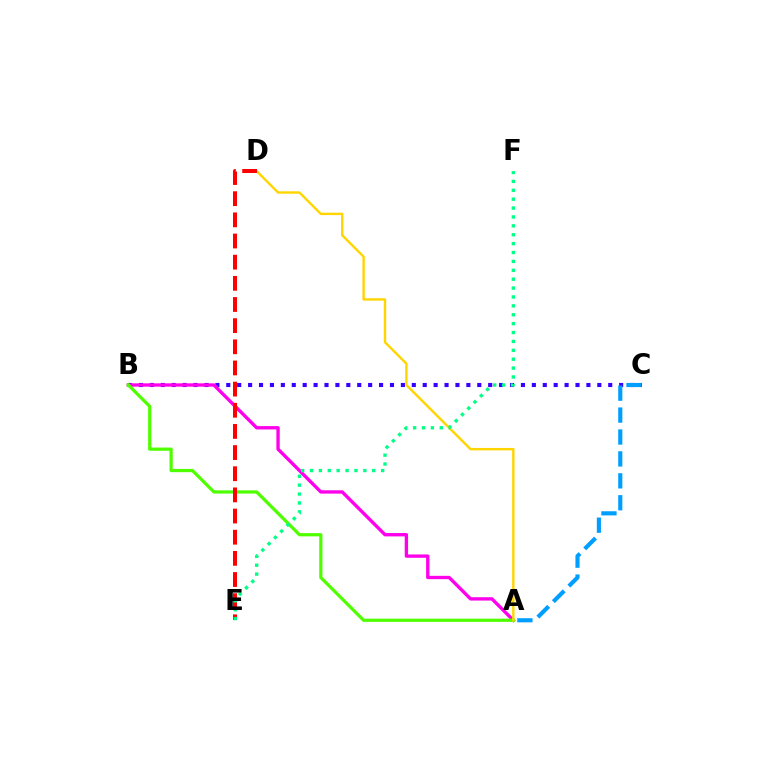{('B', 'C'): [{'color': '#3700ff', 'line_style': 'dotted', 'thickness': 2.97}], ('A', 'B'): [{'color': '#ff00ed', 'line_style': 'solid', 'thickness': 2.41}, {'color': '#4fff00', 'line_style': 'solid', 'thickness': 2.33}], ('A', 'D'): [{'color': '#ffd500', 'line_style': 'solid', 'thickness': 1.73}], ('A', 'C'): [{'color': '#009eff', 'line_style': 'dashed', 'thickness': 2.98}], ('D', 'E'): [{'color': '#ff0000', 'line_style': 'dashed', 'thickness': 2.87}], ('E', 'F'): [{'color': '#00ff86', 'line_style': 'dotted', 'thickness': 2.42}]}